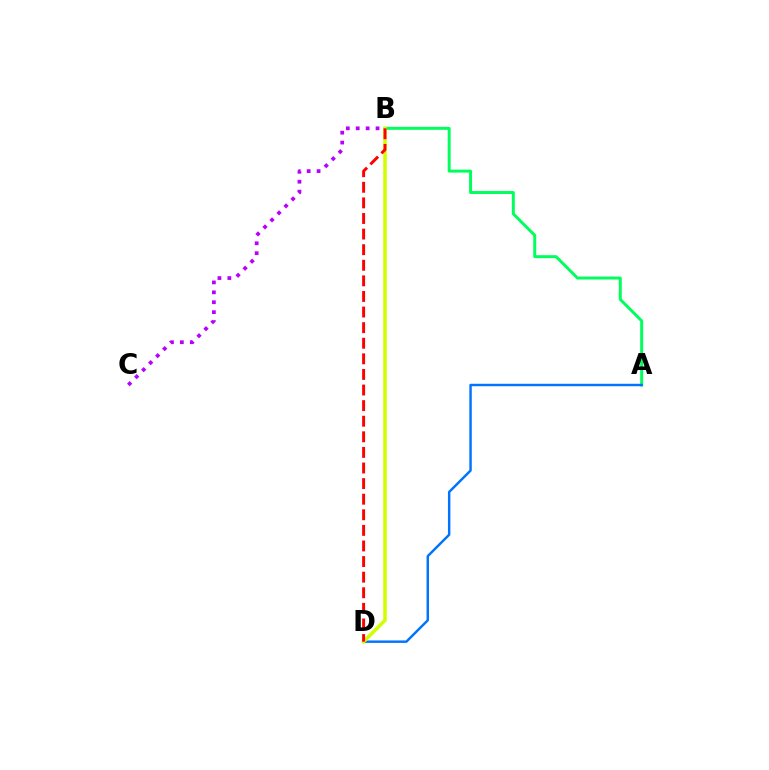{('A', 'B'): [{'color': '#00ff5c', 'line_style': 'solid', 'thickness': 2.13}], ('A', 'D'): [{'color': '#0074ff', 'line_style': 'solid', 'thickness': 1.76}], ('B', 'D'): [{'color': '#d1ff00', 'line_style': 'solid', 'thickness': 2.55}, {'color': '#ff0000', 'line_style': 'dashed', 'thickness': 2.12}], ('B', 'C'): [{'color': '#b900ff', 'line_style': 'dotted', 'thickness': 2.69}]}